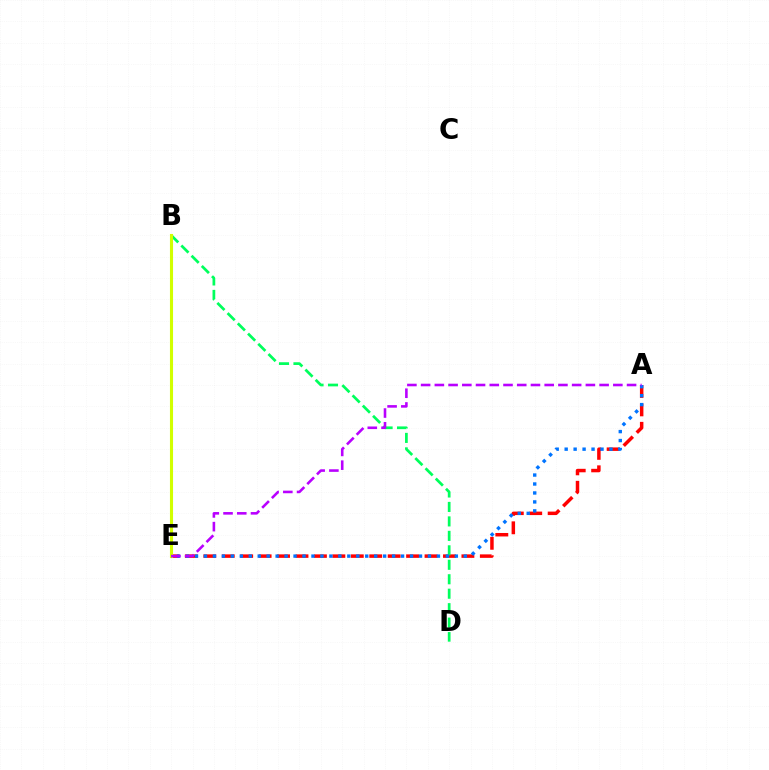{('A', 'E'): [{'color': '#ff0000', 'line_style': 'dashed', 'thickness': 2.5}, {'color': '#0074ff', 'line_style': 'dotted', 'thickness': 2.43}, {'color': '#b900ff', 'line_style': 'dashed', 'thickness': 1.87}], ('B', 'D'): [{'color': '#00ff5c', 'line_style': 'dashed', 'thickness': 1.96}], ('B', 'E'): [{'color': '#d1ff00', 'line_style': 'solid', 'thickness': 2.23}]}